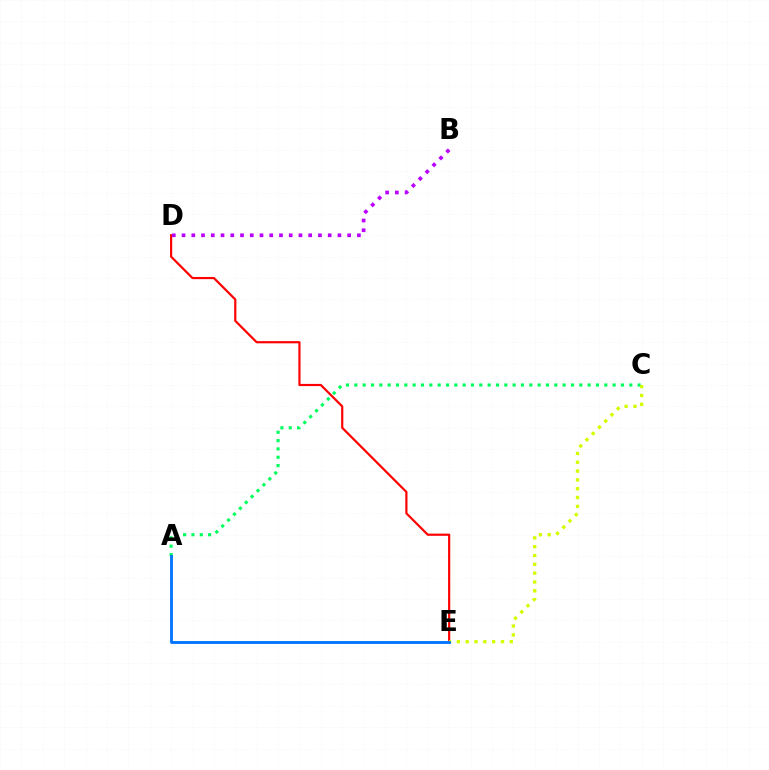{('A', 'C'): [{'color': '#00ff5c', 'line_style': 'dotted', 'thickness': 2.26}], ('D', 'E'): [{'color': '#ff0000', 'line_style': 'solid', 'thickness': 1.57}], ('C', 'E'): [{'color': '#d1ff00', 'line_style': 'dotted', 'thickness': 2.4}], ('B', 'D'): [{'color': '#b900ff', 'line_style': 'dotted', 'thickness': 2.65}], ('A', 'E'): [{'color': '#0074ff', 'line_style': 'solid', 'thickness': 2.05}]}